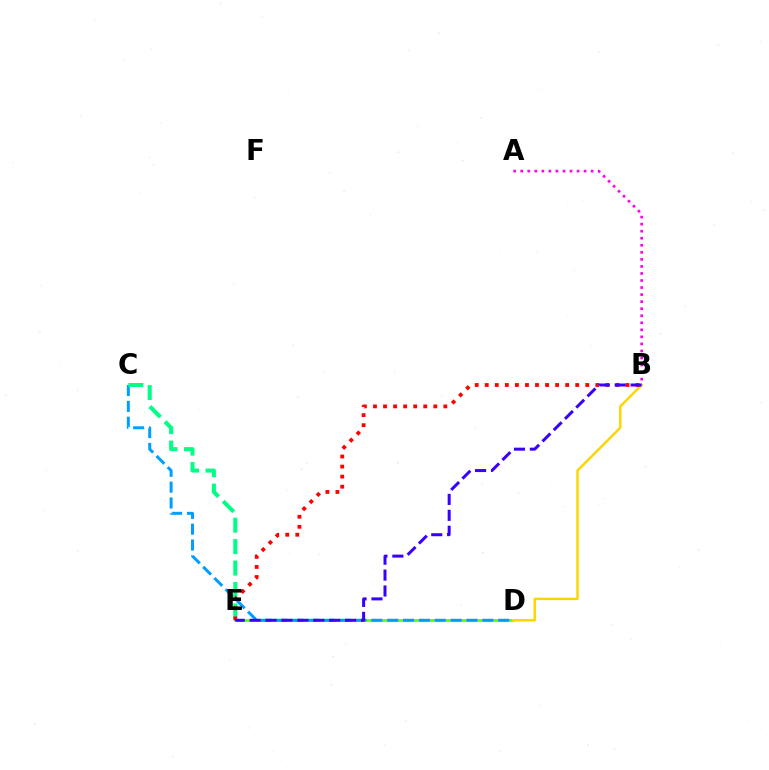{('D', 'E'): [{'color': '#4fff00', 'line_style': 'solid', 'thickness': 1.81}], ('C', 'D'): [{'color': '#009eff', 'line_style': 'dashed', 'thickness': 2.15}], ('C', 'E'): [{'color': '#00ff86', 'line_style': 'dashed', 'thickness': 2.91}], ('A', 'B'): [{'color': '#ff00ed', 'line_style': 'dotted', 'thickness': 1.91}], ('B', 'D'): [{'color': '#ffd500', 'line_style': 'solid', 'thickness': 1.78}], ('B', 'E'): [{'color': '#ff0000', 'line_style': 'dotted', 'thickness': 2.73}, {'color': '#3700ff', 'line_style': 'dashed', 'thickness': 2.16}]}